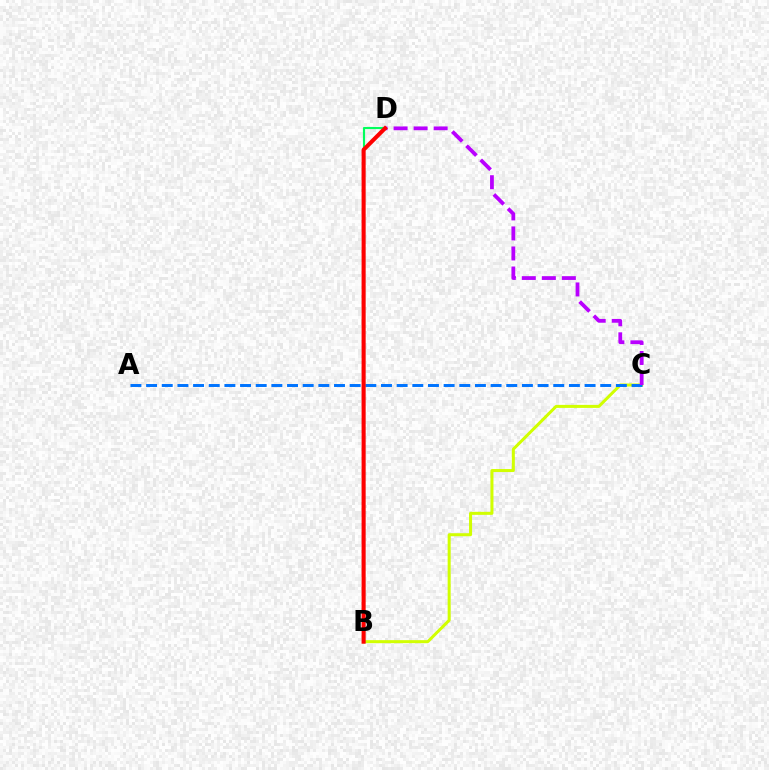{('B', 'C'): [{'color': '#d1ff00', 'line_style': 'solid', 'thickness': 2.18}], ('A', 'C'): [{'color': '#0074ff', 'line_style': 'dashed', 'thickness': 2.13}], ('C', 'D'): [{'color': '#b900ff', 'line_style': 'dashed', 'thickness': 2.72}], ('B', 'D'): [{'color': '#00ff5c', 'line_style': 'solid', 'thickness': 1.55}, {'color': '#ff0000', 'line_style': 'solid', 'thickness': 2.93}]}